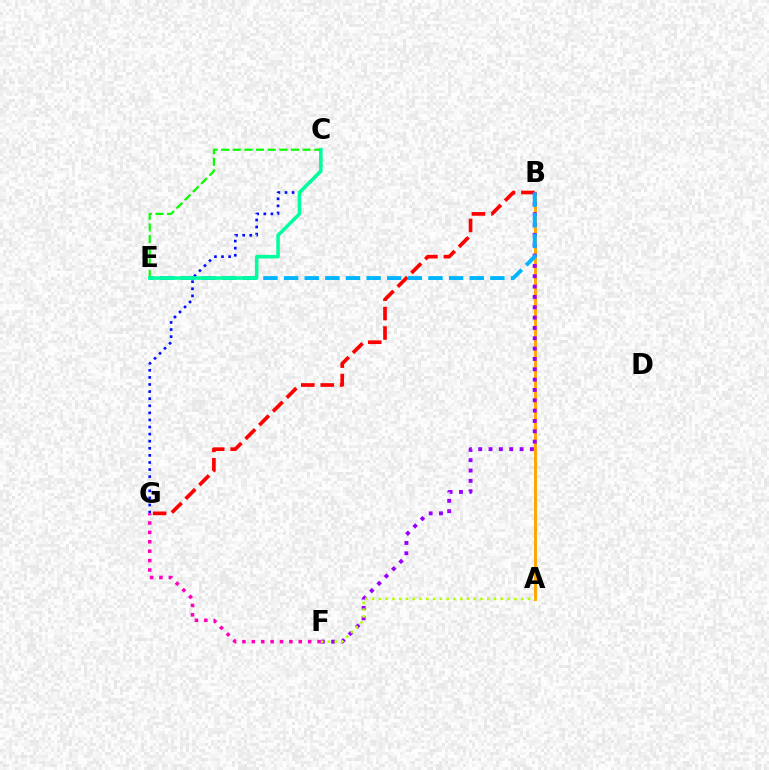{('A', 'B'): [{'color': '#ffa500', 'line_style': 'solid', 'thickness': 2.09}], ('B', 'G'): [{'color': '#ff0000', 'line_style': 'dashed', 'thickness': 2.64}], ('C', 'G'): [{'color': '#0010ff', 'line_style': 'dotted', 'thickness': 1.93}], ('B', 'F'): [{'color': '#9b00ff', 'line_style': 'dotted', 'thickness': 2.81}], ('A', 'F'): [{'color': '#b3ff00', 'line_style': 'dotted', 'thickness': 1.84}], ('B', 'E'): [{'color': '#00b5ff', 'line_style': 'dashed', 'thickness': 2.8}], ('F', 'G'): [{'color': '#ff00bd', 'line_style': 'dotted', 'thickness': 2.55}], ('C', 'E'): [{'color': '#08ff00', 'line_style': 'dashed', 'thickness': 1.58}, {'color': '#00ff9d', 'line_style': 'solid', 'thickness': 2.54}]}